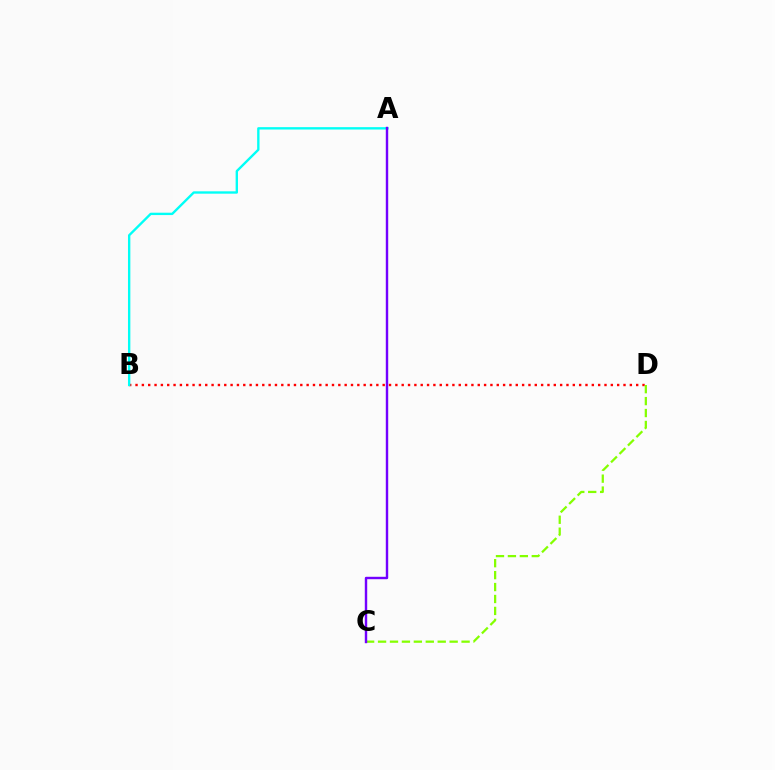{('B', 'D'): [{'color': '#ff0000', 'line_style': 'dotted', 'thickness': 1.72}], ('A', 'B'): [{'color': '#00fff6', 'line_style': 'solid', 'thickness': 1.7}], ('C', 'D'): [{'color': '#84ff00', 'line_style': 'dashed', 'thickness': 1.62}], ('A', 'C'): [{'color': '#7200ff', 'line_style': 'solid', 'thickness': 1.74}]}